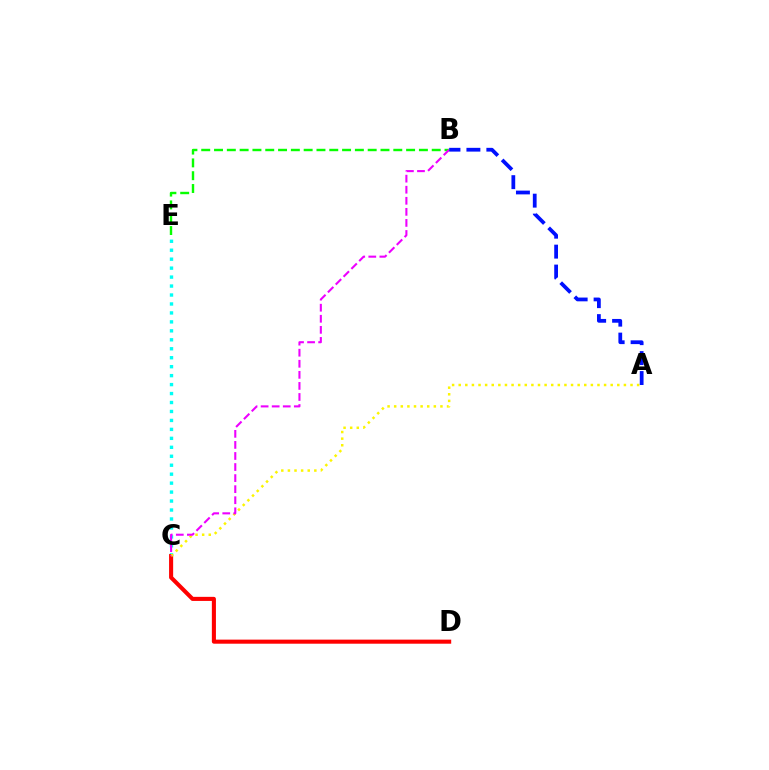{('B', 'E'): [{'color': '#08ff00', 'line_style': 'dashed', 'thickness': 1.74}], ('C', 'E'): [{'color': '#00fff6', 'line_style': 'dotted', 'thickness': 2.43}], ('C', 'D'): [{'color': '#ff0000', 'line_style': 'solid', 'thickness': 2.93}], ('A', 'C'): [{'color': '#fcf500', 'line_style': 'dotted', 'thickness': 1.8}], ('B', 'C'): [{'color': '#ee00ff', 'line_style': 'dashed', 'thickness': 1.5}], ('A', 'B'): [{'color': '#0010ff', 'line_style': 'dashed', 'thickness': 2.71}]}